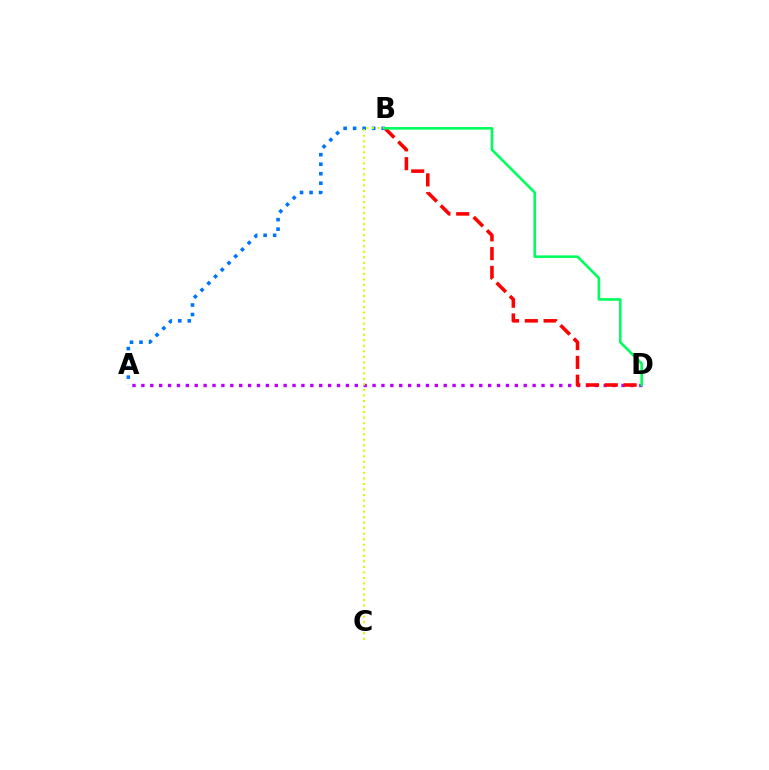{('A', 'D'): [{'color': '#b900ff', 'line_style': 'dotted', 'thickness': 2.42}], ('A', 'B'): [{'color': '#0074ff', 'line_style': 'dotted', 'thickness': 2.59}], ('B', 'D'): [{'color': '#ff0000', 'line_style': 'dashed', 'thickness': 2.55}, {'color': '#00ff5c', 'line_style': 'solid', 'thickness': 1.88}], ('B', 'C'): [{'color': '#d1ff00', 'line_style': 'dotted', 'thickness': 1.5}]}